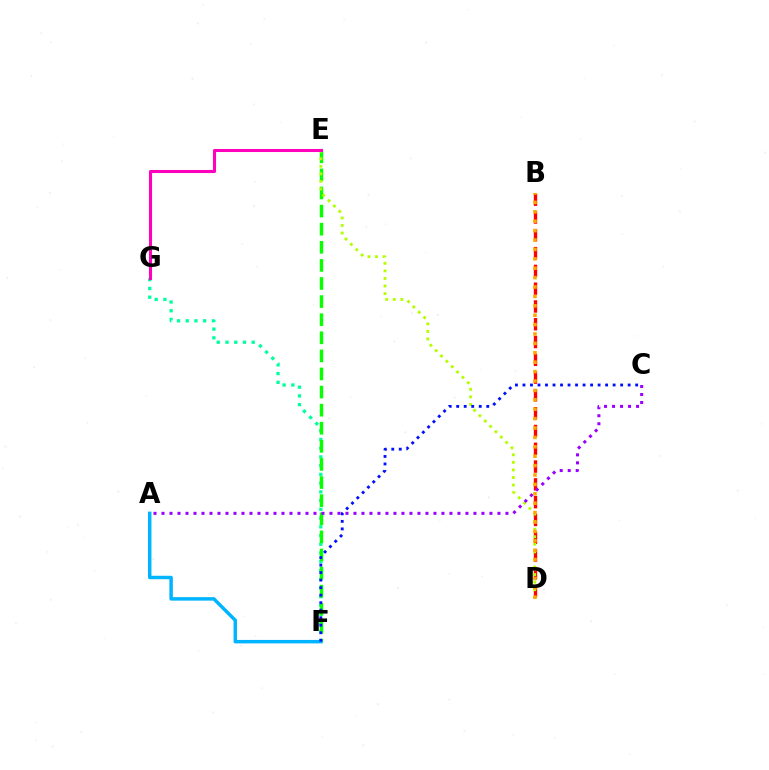{('F', 'G'): [{'color': '#00ff9d', 'line_style': 'dotted', 'thickness': 2.37}], ('B', 'D'): [{'color': '#ff0000', 'line_style': 'dashed', 'thickness': 2.42}, {'color': '#ffa500', 'line_style': 'dotted', 'thickness': 2.55}], ('E', 'F'): [{'color': '#08ff00', 'line_style': 'dashed', 'thickness': 2.46}], ('A', 'F'): [{'color': '#00b5ff', 'line_style': 'solid', 'thickness': 2.49}], ('D', 'E'): [{'color': '#b3ff00', 'line_style': 'dotted', 'thickness': 2.06}], ('E', 'G'): [{'color': '#ff00bd', 'line_style': 'solid', 'thickness': 2.2}], ('C', 'F'): [{'color': '#0010ff', 'line_style': 'dotted', 'thickness': 2.04}], ('A', 'C'): [{'color': '#9b00ff', 'line_style': 'dotted', 'thickness': 2.17}]}